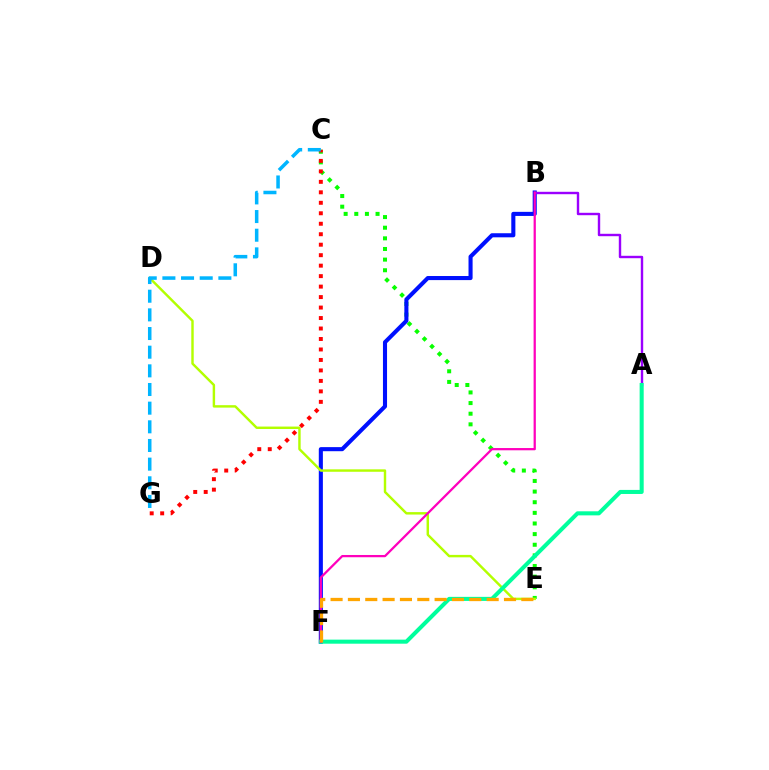{('C', 'E'): [{'color': '#08ff00', 'line_style': 'dotted', 'thickness': 2.89}], ('B', 'F'): [{'color': '#0010ff', 'line_style': 'solid', 'thickness': 2.94}, {'color': '#ff00bd', 'line_style': 'solid', 'thickness': 1.62}], ('D', 'E'): [{'color': '#b3ff00', 'line_style': 'solid', 'thickness': 1.75}], ('A', 'B'): [{'color': '#9b00ff', 'line_style': 'solid', 'thickness': 1.73}], ('A', 'F'): [{'color': '#00ff9d', 'line_style': 'solid', 'thickness': 2.92}], ('C', 'G'): [{'color': '#ff0000', 'line_style': 'dotted', 'thickness': 2.85}, {'color': '#00b5ff', 'line_style': 'dashed', 'thickness': 2.53}], ('E', 'F'): [{'color': '#ffa500', 'line_style': 'dashed', 'thickness': 2.36}]}